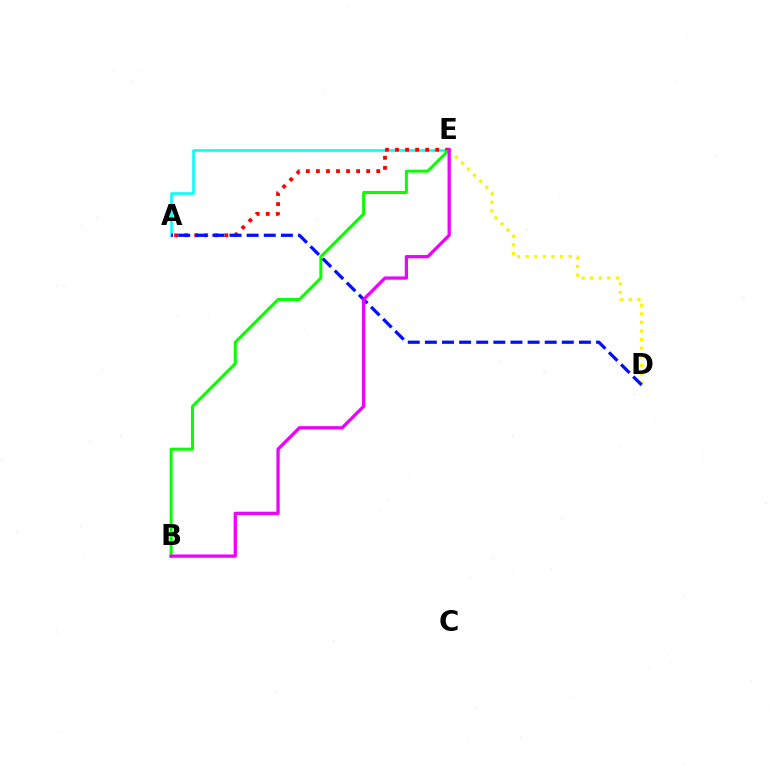{('D', 'E'): [{'color': '#fcf500', 'line_style': 'dotted', 'thickness': 2.33}], ('A', 'E'): [{'color': '#00fff6', 'line_style': 'solid', 'thickness': 1.87}, {'color': '#ff0000', 'line_style': 'dotted', 'thickness': 2.73}], ('B', 'E'): [{'color': '#08ff00', 'line_style': 'solid', 'thickness': 2.15}, {'color': '#ee00ff', 'line_style': 'solid', 'thickness': 2.35}], ('A', 'D'): [{'color': '#0010ff', 'line_style': 'dashed', 'thickness': 2.33}]}